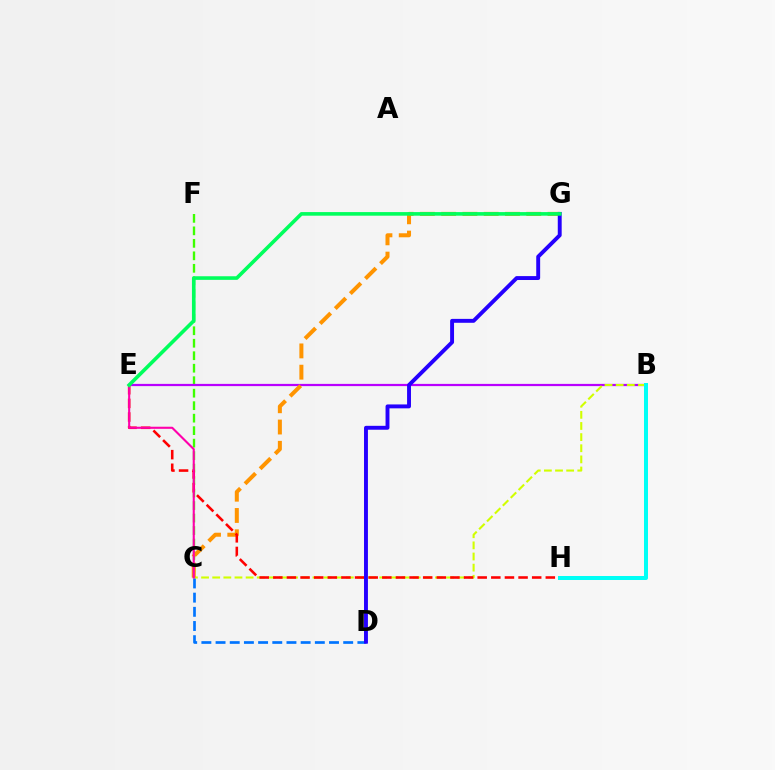{('C', 'F'): [{'color': '#3dff00', 'line_style': 'dashed', 'thickness': 1.7}], ('B', 'E'): [{'color': '#b900ff', 'line_style': 'solid', 'thickness': 1.6}], ('B', 'C'): [{'color': '#d1ff00', 'line_style': 'dashed', 'thickness': 1.51}], ('C', 'G'): [{'color': '#ff9400', 'line_style': 'dashed', 'thickness': 2.89}], ('C', 'D'): [{'color': '#0074ff', 'line_style': 'dashed', 'thickness': 1.93}], ('E', 'H'): [{'color': '#ff0000', 'line_style': 'dashed', 'thickness': 1.85}], ('D', 'G'): [{'color': '#2500ff', 'line_style': 'solid', 'thickness': 2.81}], ('B', 'H'): [{'color': '#00fff6', 'line_style': 'solid', 'thickness': 2.88}], ('C', 'E'): [{'color': '#ff00ac', 'line_style': 'solid', 'thickness': 1.52}], ('E', 'G'): [{'color': '#00ff5c', 'line_style': 'solid', 'thickness': 2.6}]}